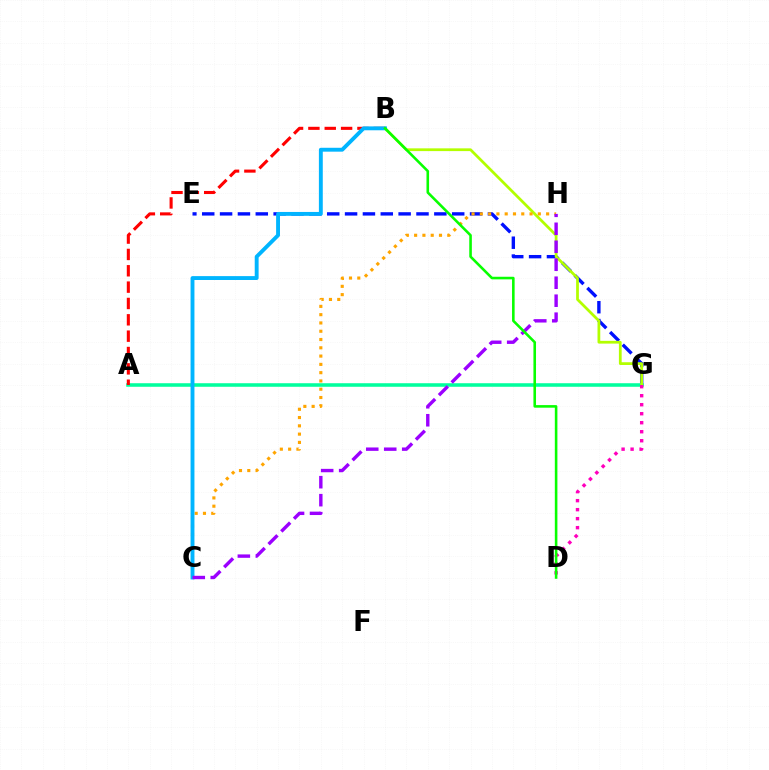{('E', 'G'): [{'color': '#0010ff', 'line_style': 'dashed', 'thickness': 2.43}], ('A', 'G'): [{'color': '#00ff9d', 'line_style': 'solid', 'thickness': 2.55}], ('B', 'G'): [{'color': '#b3ff00', 'line_style': 'solid', 'thickness': 1.99}], ('C', 'H'): [{'color': '#ffa500', 'line_style': 'dotted', 'thickness': 2.25}, {'color': '#9b00ff', 'line_style': 'dashed', 'thickness': 2.44}], ('A', 'B'): [{'color': '#ff0000', 'line_style': 'dashed', 'thickness': 2.22}], ('B', 'C'): [{'color': '#00b5ff', 'line_style': 'solid', 'thickness': 2.79}], ('D', 'G'): [{'color': '#ff00bd', 'line_style': 'dotted', 'thickness': 2.45}], ('B', 'D'): [{'color': '#08ff00', 'line_style': 'solid', 'thickness': 1.86}]}